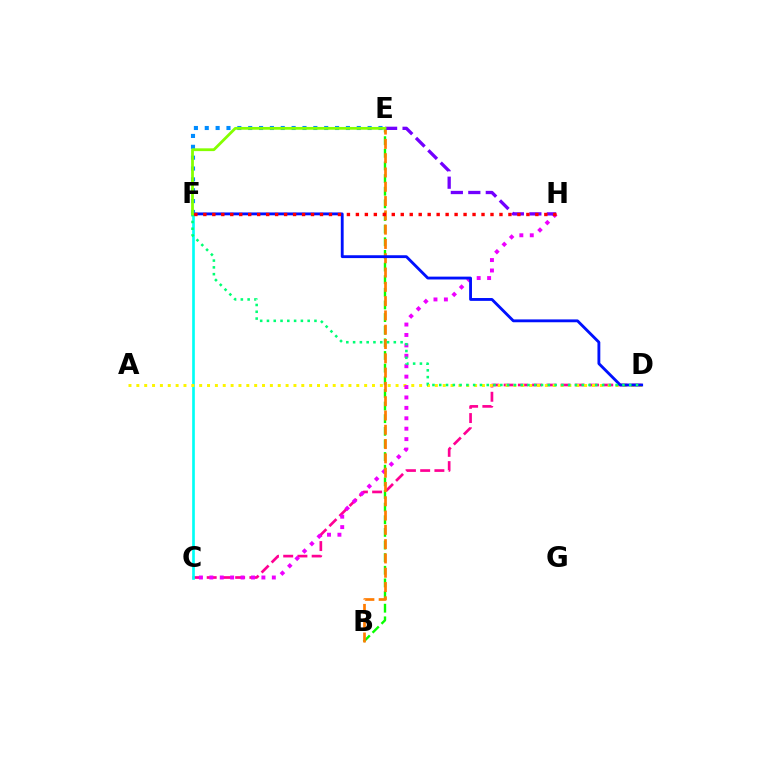{('C', 'D'): [{'color': '#ff0094', 'line_style': 'dashed', 'thickness': 1.93}], ('C', 'F'): [{'color': '#00fff6', 'line_style': 'solid', 'thickness': 1.92}], ('A', 'D'): [{'color': '#fcf500', 'line_style': 'dotted', 'thickness': 2.13}], ('B', 'E'): [{'color': '#08ff00', 'line_style': 'dashed', 'thickness': 1.72}, {'color': '#ff7c00', 'line_style': 'dashed', 'thickness': 1.94}], ('C', 'H'): [{'color': '#ee00ff', 'line_style': 'dotted', 'thickness': 2.83}], ('D', 'F'): [{'color': '#0010ff', 'line_style': 'solid', 'thickness': 2.05}, {'color': '#00ff74', 'line_style': 'dotted', 'thickness': 1.84}], ('E', 'H'): [{'color': '#7200ff', 'line_style': 'dashed', 'thickness': 2.37}], ('E', 'F'): [{'color': '#008cff', 'line_style': 'dotted', 'thickness': 2.95}, {'color': '#84ff00', 'line_style': 'solid', 'thickness': 2.0}], ('F', 'H'): [{'color': '#ff0000', 'line_style': 'dotted', 'thickness': 2.44}]}